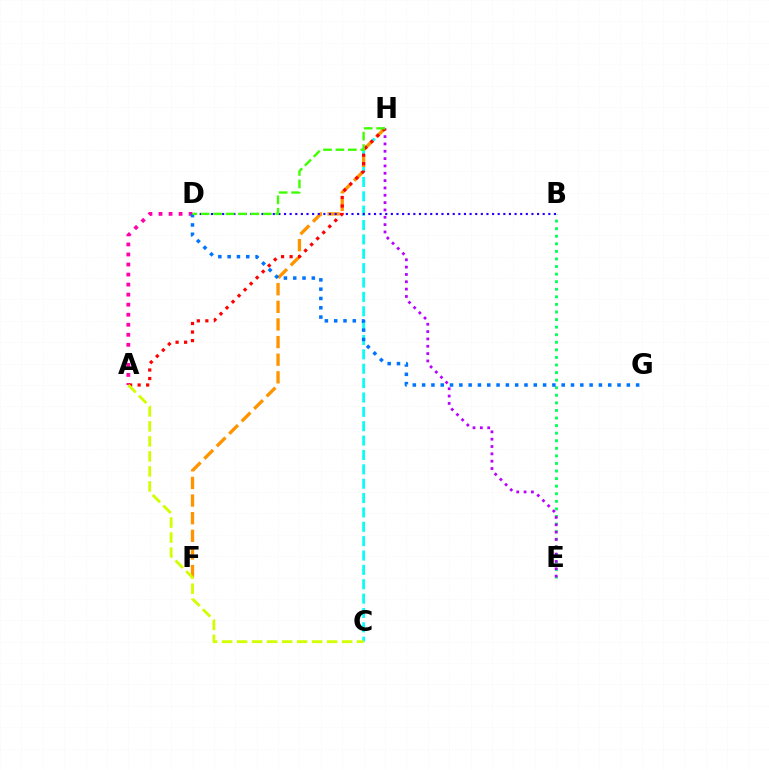{('A', 'D'): [{'color': '#ff00ac', 'line_style': 'dotted', 'thickness': 2.73}], ('C', 'H'): [{'color': '#00fff6', 'line_style': 'dashed', 'thickness': 1.95}], ('B', 'E'): [{'color': '#00ff5c', 'line_style': 'dotted', 'thickness': 2.06}], ('E', 'H'): [{'color': '#b900ff', 'line_style': 'dotted', 'thickness': 1.99}], ('F', 'H'): [{'color': '#ff9400', 'line_style': 'dashed', 'thickness': 2.39}], ('D', 'G'): [{'color': '#0074ff', 'line_style': 'dotted', 'thickness': 2.53}], ('B', 'D'): [{'color': '#2500ff', 'line_style': 'dotted', 'thickness': 1.53}], ('A', 'H'): [{'color': '#ff0000', 'line_style': 'dotted', 'thickness': 2.32}], ('D', 'H'): [{'color': '#3dff00', 'line_style': 'dashed', 'thickness': 1.69}], ('A', 'C'): [{'color': '#d1ff00', 'line_style': 'dashed', 'thickness': 2.04}]}